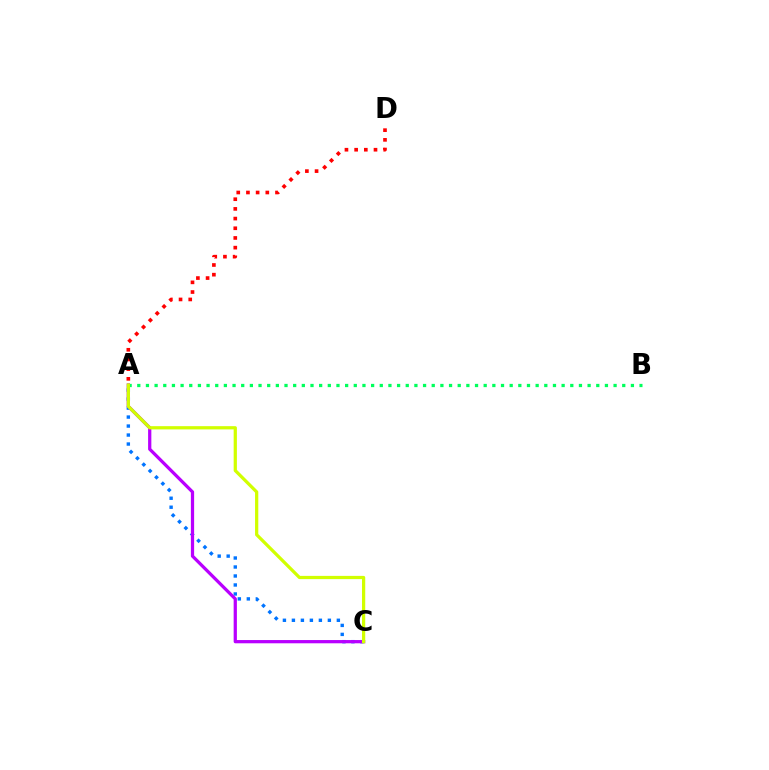{('A', 'C'): [{'color': '#0074ff', 'line_style': 'dotted', 'thickness': 2.44}, {'color': '#b900ff', 'line_style': 'solid', 'thickness': 2.33}, {'color': '#d1ff00', 'line_style': 'solid', 'thickness': 2.33}], ('A', 'B'): [{'color': '#00ff5c', 'line_style': 'dotted', 'thickness': 2.35}], ('A', 'D'): [{'color': '#ff0000', 'line_style': 'dotted', 'thickness': 2.63}]}